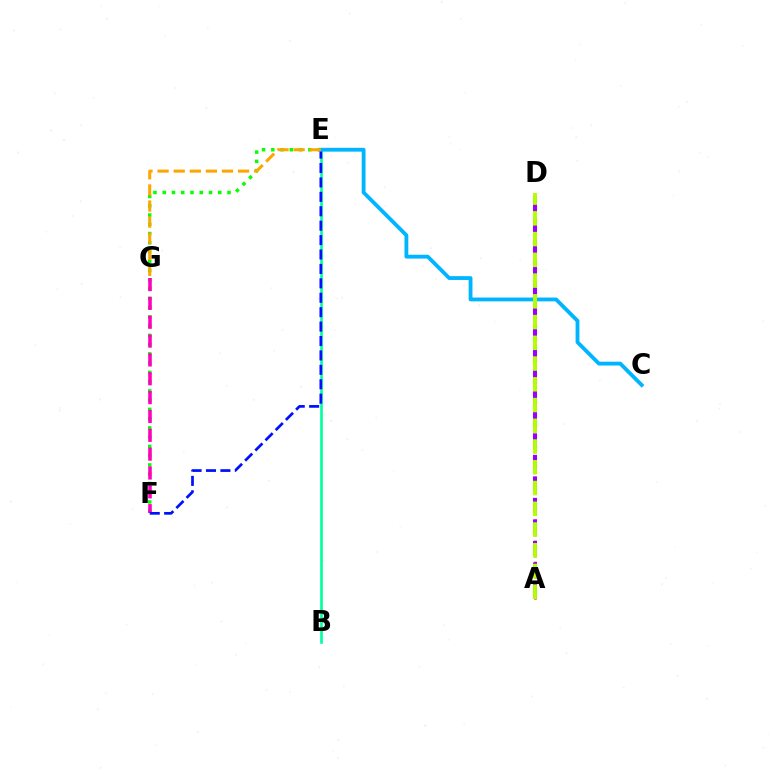{('E', 'F'): [{'color': '#08ff00', 'line_style': 'dotted', 'thickness': 2.51}, {'color': '#0010ff', 'line_style': 'dashed', 'thickness': 1.96}], ('F', 'G'): [{'color': '#ff00bd', 'line_style': 'dashed', 'thickness': 2.56}], ('B', 'E'): [{'color': '#00ff9d', 'line_style': 'solid', 'thickness': 1.92}], ('A', 'D'): [{'color': '#ff0000', 'line_style': 'dotted', 'thickness': 1.91}, {'color': '#9b00ff', 'line_style': 'dashed', 'thickness': 2.92}, {'color': '#b3ff00', 'line_style': 'dashed', 'thickness': 2.82}], ('C', 'E'): [{'color': '#00b5ff', 'line_style': 'solid', 'thickness': 2.75}], ('E', 'G'): [{'color': '#ffa500', 'line_style': 'dashed', 'thickness': 2.19}]}